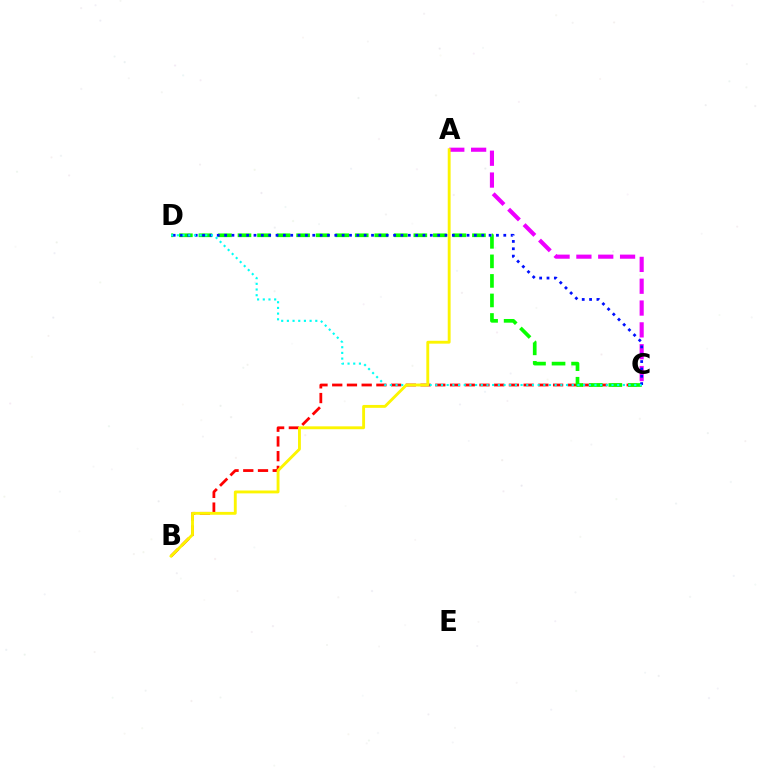{('B', 'C'): [{'color': '#ff0000', 'line_style': 'dashed', 'thickness': 2.0}], ('A', 'C'): [{'color': '#ee00ff', 'line_style': 'dashed', 'thickness': 2.97}], ('C', 'D'): [{'color': '#08ff00', 'line_style': 'dashed', 'thickness': 2.65}, {'color': '#0010ff', 'line_style': 'dotted', 'thickness': 2.0}, {'color': '#00fff6', 'line_style': 'dotted', 'thickness': 1.54}], ('A', 'B'): [{'color': '#fcf500', 'line_style': 'solid', 'thickness': 2.07}]}